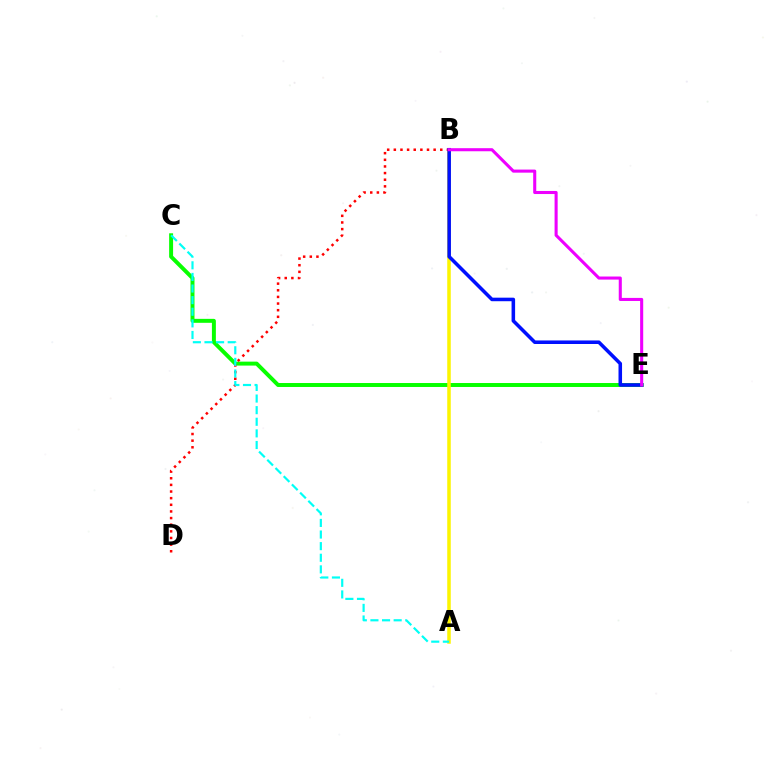{('C', 'E'): [{'color': '#08ff00', 'line_style': 'solid', 'thickness': 2.85}], ('A', 'B'): [{'color': '#fcf500', 'line_style': 'solid', 'thickness': 2.53}], ('B', 'D'): [{'color': '#ff0000', 'line_style': 'dotted', 'thickness': 1.8}], ('A', 'C'): [{'color': '#00fff6', 'line_style': 'dashed', 'thickness': 1.58}], ('B', 'E'): [{'color': '#0010ff', 'line_style': 'solid', 'thickness': 2.55}, {'color': '#ee00ff', 'line_style': 'solid', 'thickness': 2.21}]}